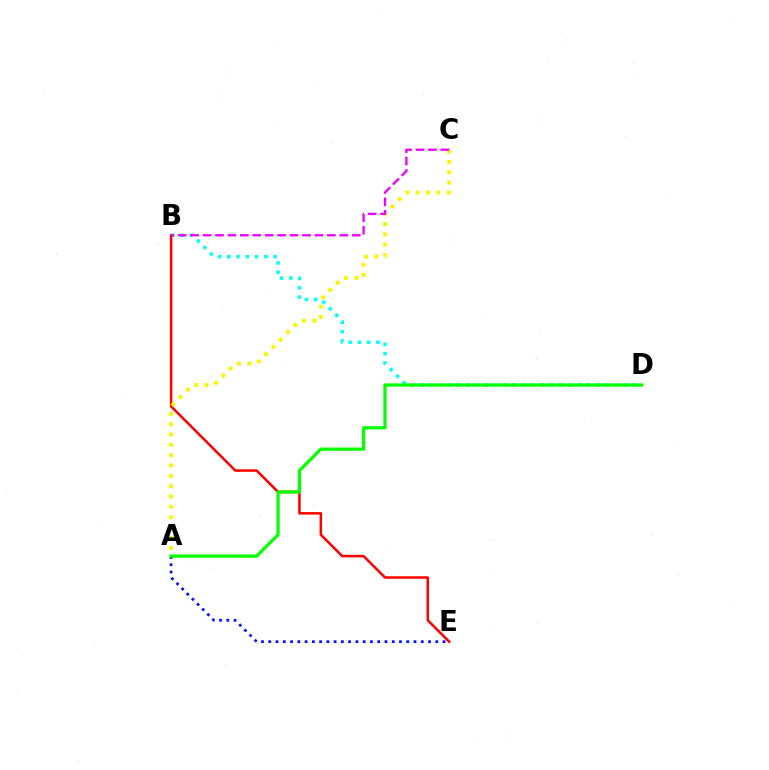{('B', 'D'): [{'color': '#00fff6', 'line_style': 'dotted', 'thickness': 2.51}], ('B', 'E'): [{'color': '#ff0000', 'line_style': 'solid', 'thickness': 1.81}], ('A', 'E'): [{'color': '#0010ff', 'line_style': 'dotted', 'thickness': 1.97}], ('A', 'C'): [{'color': '#fcf500', 'line_style': 'dotted', 'thickness': 2.81}], ('A', 'D'): [{'color': '#08ff00', 'line_style': 'solid', 'thickness': 2.33}], ('B', 'C'): [{'color': '#ee00ff', 'line_style': 'dashed', 'thickness': 1.69}]}